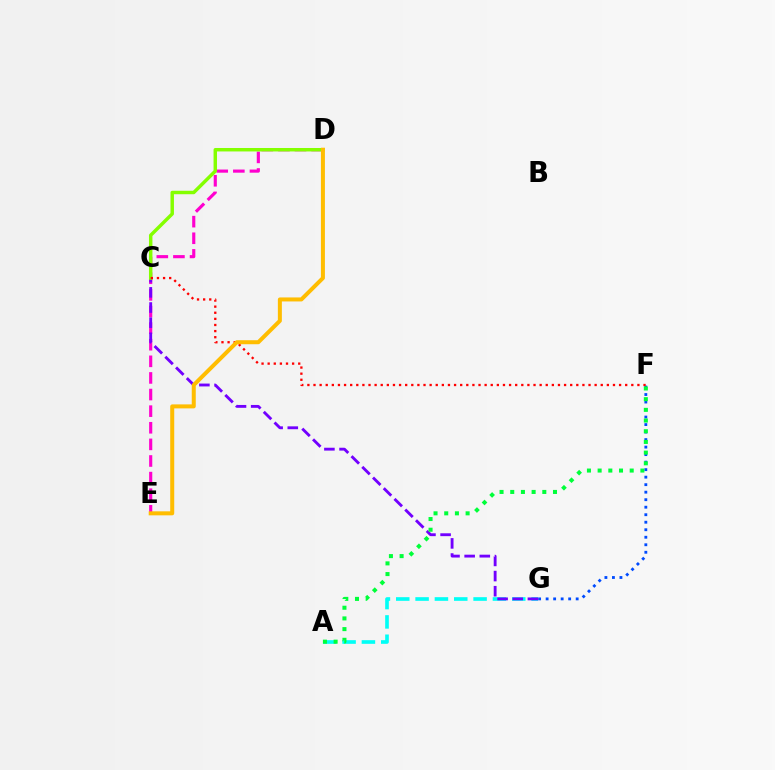{('A', 'G'): [{'color': '#00fff6', 'line_style': 'dashed', 'thickness': 2.63}], ('F', 'G'): [{'color': '#004bff', 'line_style': 'dotted', 'thickness': 2.04}], ('D', 'E'): [{'color': '#ff00cf', 'line_style': 'dashed', 'thickness': 2.26}, {'color': '#ffbd00', 'line_style': 'solid', 'thickness': 2.88}], ('C', 'G'): [{'color': '#7200ff', 'line_style': 'dashed', 'thickness': 2.06}], ('C', 'D'): [{'color': '#84ff00', 'line_style': 'solid', 'thickness': 2.49}], ('C', 'F'): [{'color': '#ff0000', 'line_style': 'dotted', 'thickness': 1.66}], ('A', 'F'): [{'color': '#00ff39', 'line_style': 'dotted', 'thickness': 2.9}]}